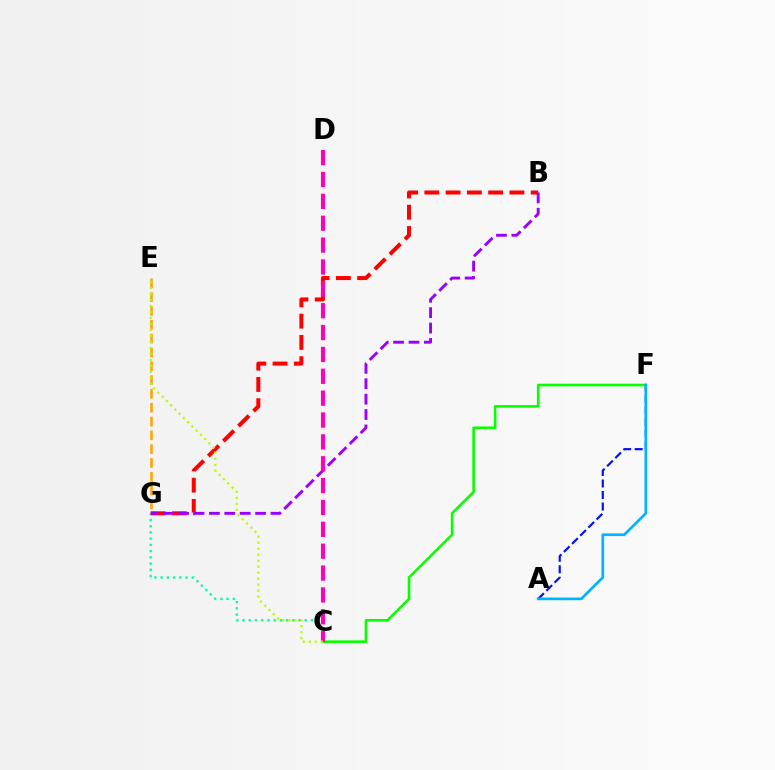{('A', 'F'): [{'color': '#0010ff', 'line_style': 'dashed', 'thickness': 1.57}, {'color': '#00b5ff', 'line_style': 'solid', 'thickness': 1.95}], ('C', 'F'): [{'color': '#08ff00', 'line_style': 'solid', 'thickness': 1.88}], ('C', 'G'): [{'color': '#00ff9d', 'line_style': 'dotted', 'thickness': 1.69}], ('B', 'G'): [{'color': '#ff0000', 'line_style': 'dashed', 'thickness': 2.89}, {'color': '#9b00ff', 'line_style': 'dashed', 'thickness': 2.09}], ('C', 'D'): [{'color': '#ff00bd', 'line_style': 'dashed', 'thickness': 2.97}], ('E', 'G'): [{'color': '#ffa500', 'line_style': 'dashed', 'thickness': 1.88}], ('C', 'E'): [{'color': '#b3ff00', 'line_style': 'dotted', 'thickness': 1.63}]}